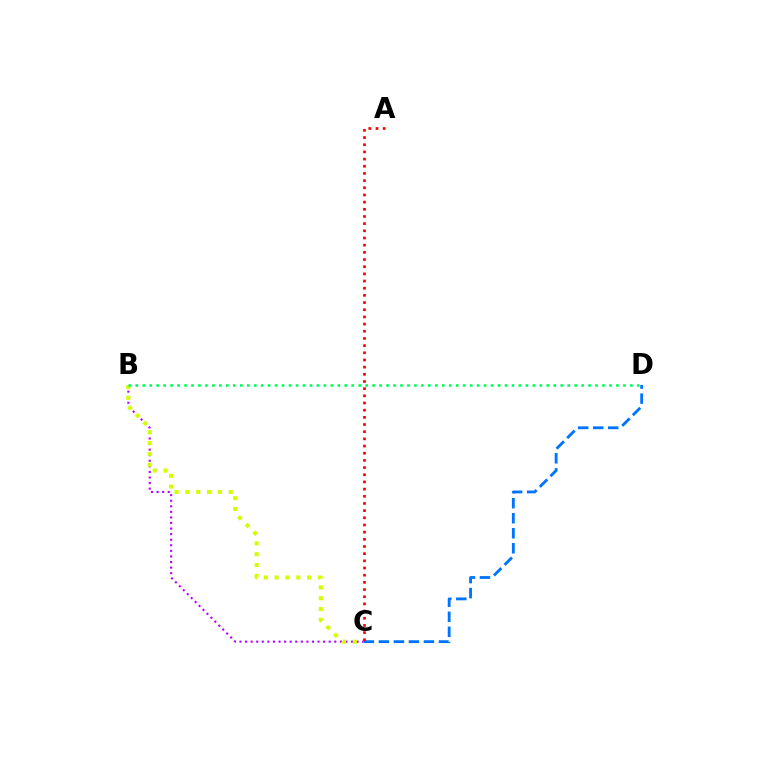{('B', 'C'): [{'color': '#b900ff', 'line_style': 'dotted', 'thickness': 1.51}, {'color': '#d1ff00', 'line_style': 'dotted', 'thickness': 2.94}], ('B', 'D'): [{'color': '#00ff5c', 'line_style': 'dotted', 'thickness': 1.89}], ('C', 'D'): [{'color': '#0074ff', 'line_style': 'dashed', 'thickness': 2.04}], ('A', 'C'): [{'color': '#ff0000', 'line_style': 'dotted', 'thickness': 1.95}]}